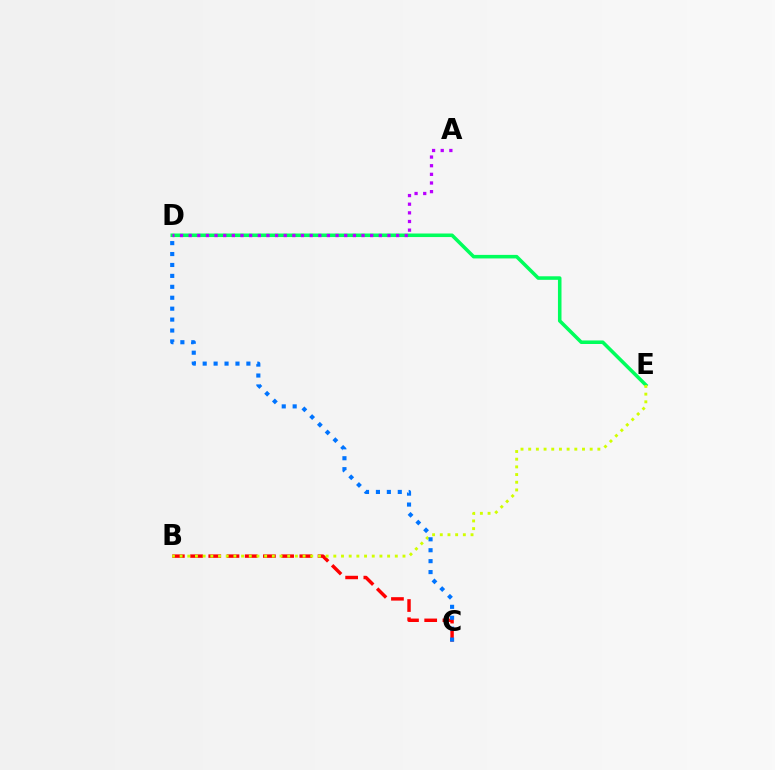{('B', 'C'): [{'color': '#ff0000', 'line_style': 'dashed', 'thickness': 2.47}], ('D', 'E'): [{'color': '#00ff5c', 'line_style': 'solid', 'thickness': 2.55}], ('B', 'E'): [{'color': '#d1ff00', 'line_style': 'dotted', 'thickness': 2.09}], ('C', 'D'): [{'color': '#0074ff', 'line_style': 'dotted', 'thickness': 2.97}], ('A', 'D'): [{'color': '#b900ff', 'line_style': 'dotted', 'thickness': 2.35}]}